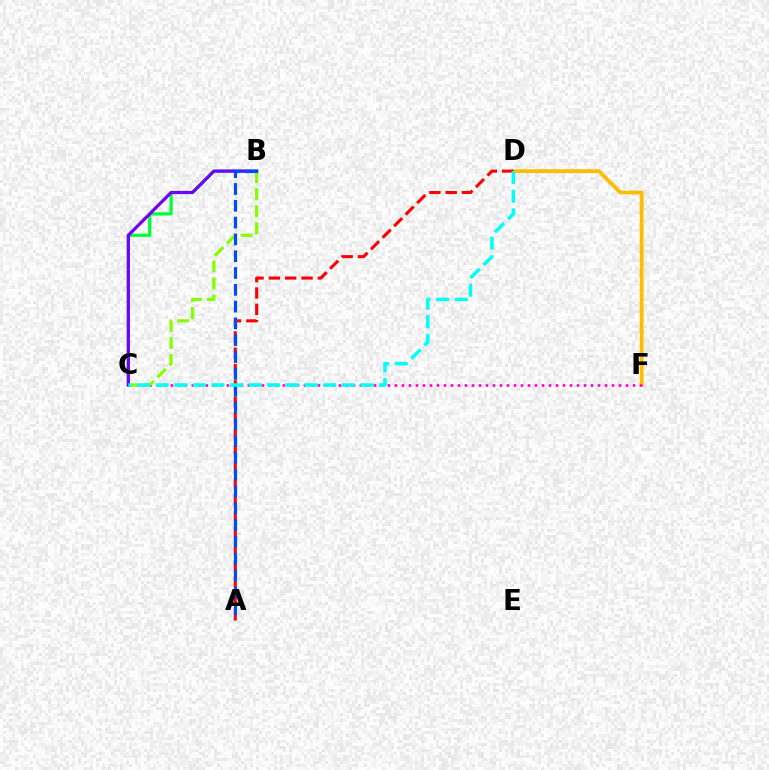{('D', 'F'): [{'color': '#ffbd00', 'line_style': 'solid', 'thickness': 2.73}], ('B', 'C'): [{'color': '#00ff39', 'line_style': 'solid', 'thickness': 2.28}, {'color': '#84ff00', 'line_style': 'dashed', 'thickness': 2.32}, {'color': '#7200ff', 'line_style': 'solid', 'thickness': 2.29}], ('C', 'F'): [{'color': '#ff00cf', 'line_style': 'dotted', 'thickness': 1.9}], ('A', 'D'): [{'color': '#ff0000', 'line_style': 'dashed', 'thickness': 2.22}], ('A', 'B'): [{'color': '#004bff', 'line_style': 'dashed', 'thickness': 2.28}], ('C', 'D'): [{'color': '#00fff6', 'line_style': 'dashed', 'thickness': 2.53}]}